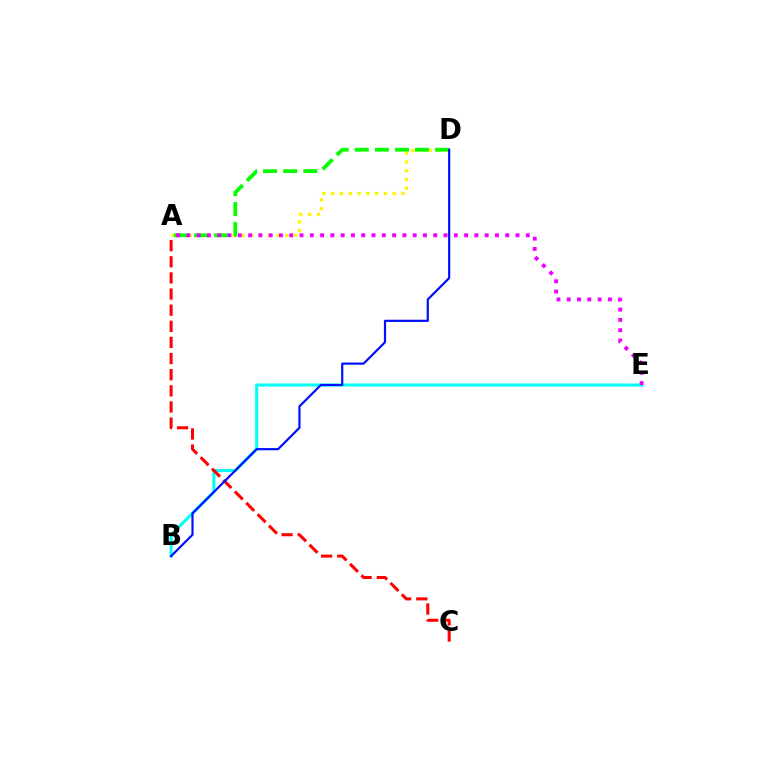{('A', 'D'): [{'color': '#fcf500', 'line_style': 'dotted', 'thickness': 2.39}, {'color': '#08ff00', 'line_style': 'dashed', 'thickness': 2.73}], ('B', 'E'): [{'color': '#00fff6', 'line_style': 'solid', 'thickness': 2.21}], ('A', 'C'): [{'color': '#ff0000', 'line_style': 'dashed', 'thickness': 2.19}], ('A', 'E'): [{'color': '#ee00ff', 'line_style': 'dotted', 'thickness': 2.79}], ('B', 'D'): [{'color': '#0010ff', 'line_style': 'solid', 'thickness': 1.58}]}